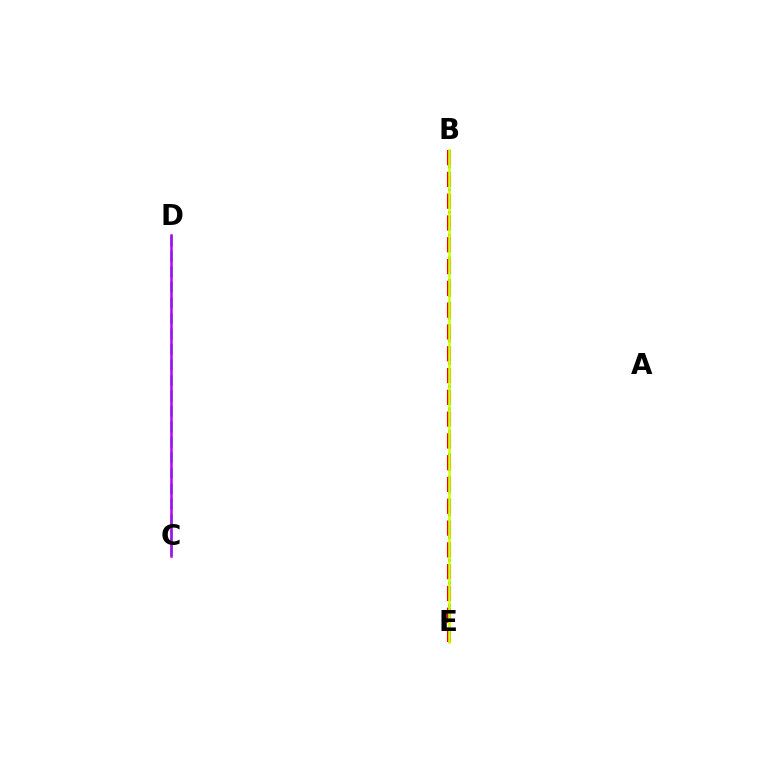{('B', 'E'): [{'color': '#ff0000', 'line_style': 'dashed', 'thickness': 2.96}, {'color': '#0074ff', 'line_style': 'dotted', 'thickness': 2.05}, {'color': '#d1ff00', 'line_style': 'solid', 'thickness': 1.86}], ('C', 'D'): [{'color': '#00ff5c', 'line_style': 'dashed', 'thickness': 2.1}, {'color': '#b900ff', 'line_style': 'solid', 'thickness': 1.81}]}